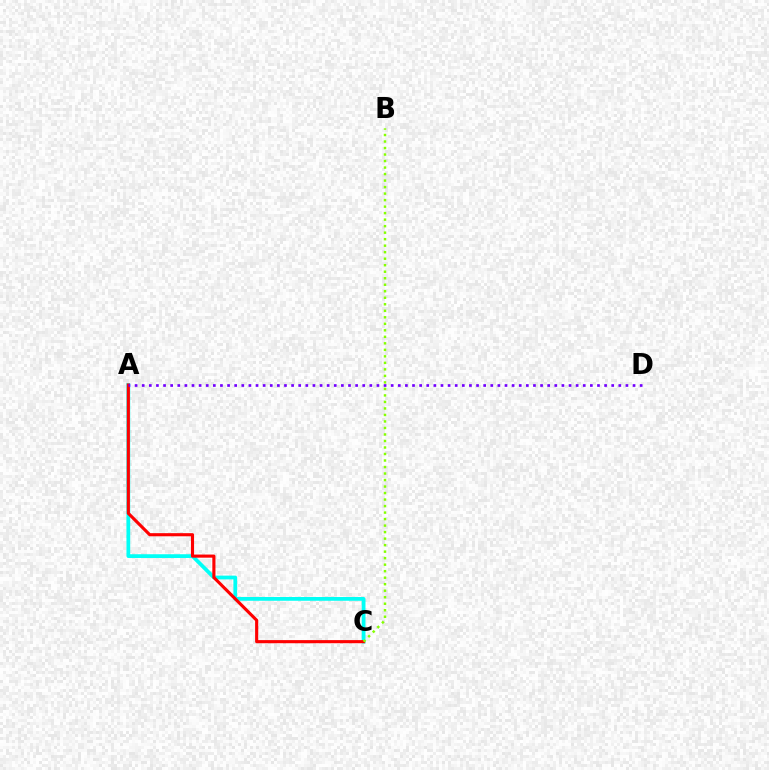{('A', 'C'): [{'color': '#00fff6', 'line_style': 'solid', 'thickness': 2.7}, {'color': '#ff0000', 'line_style': 'solid', 'thickness': 2.25}], ('A', 'D'): [{'color': '#7200ff', 'line_style': 'dotted', 'thickness': 1.93}], ('B', 'C'): [{'color': '#84ff00', 'line_style': 'dotted', 'thickness': 1.77}]}